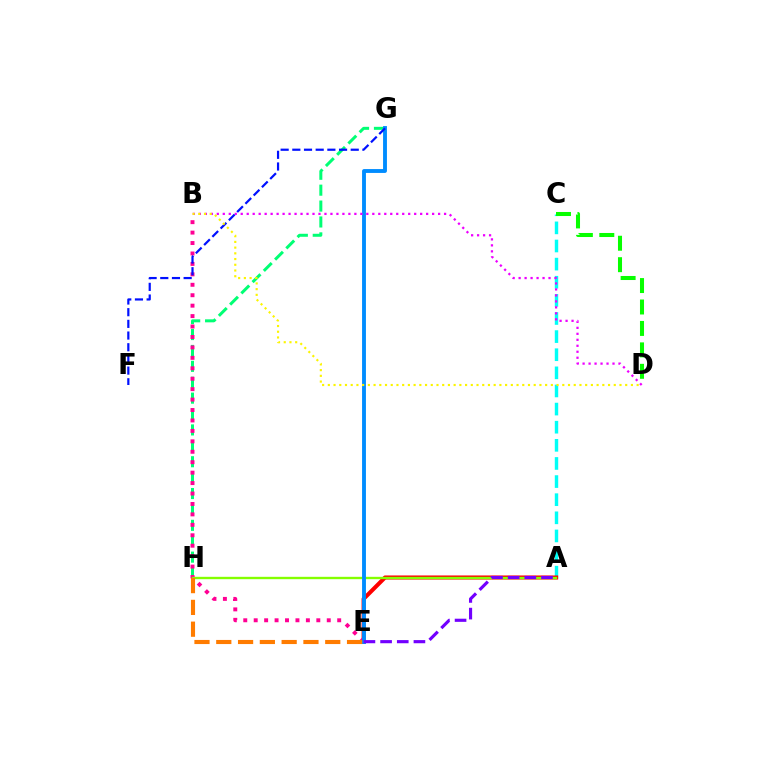{('A', 'C'): [{'color': '#00fff6', 'line_style': 'dashed', 'thickness': 2.46}], ('G', 'H'): [{'color': '#00ff74', 'line_style': 'dashed', 'thickness': 2.16}], ('C', 'D'): [{'color': '#08ff00', 'line_style': 'dashed', 'thickness': 2.91}], ('A', 'E'): [{'color': '#ff0000', 'line_style': 'solid', 'thickness': 2.93}, {'color': '#7200ff', 'line_style': 'dashed', 'thickness': 2.26}], ('B', 'E'): [{'color': '#ff0094', 'line_style': 'dotted', 'thickness': 2.84}], ('A', 'H'): [{'color': '#84ff00', 'line_style': 'solid', 'thickness': 1.7}], ('E', 'G'): [{'color': '#008cff', 'line_style': 'solid', 'thickness': 2.78}], ('E', 'H'): [{'color': '#ff7c00', 'line_style': 'dashed', 'thickness': 2.96}], ('B', 'D'): [{'color': '#ee00ff', 'line_style': 'dotted', 'thickness': 1.63}, {'color': '#fcf500', 'line_style': 'dotted', 'thickness': 1.55}], ('F', 'G'): [{'color': '#0010ff', 'line_style': 'dashed', 'thickness': 1.59}]}